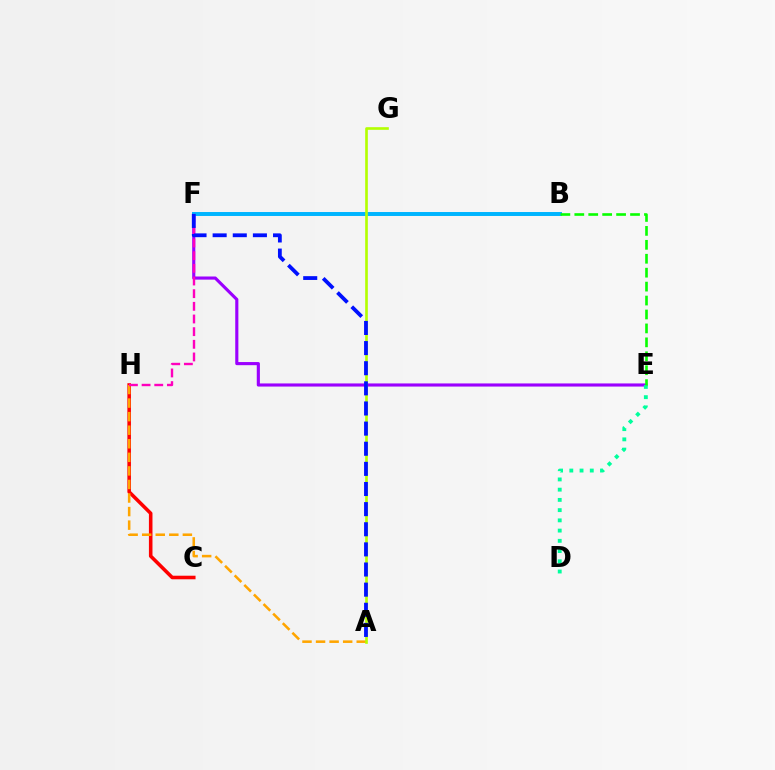{('E', 'F'): [{'color': '#9b00ff', 'line_style': 'solid', 'thickness': 2.25}], ('B', 'F'): [{'color': '#00b5ff', 'line_style': 'solid', 'thickness': 2.84}], ('C', 'H'): [{'color': '#ff0000', 'line_style': 'solid', 'thickness': 2.57}], ('D', 'E'): [{'color': '#00ff9d', 'line_style': 'dotted', 'thickness': 2.78}], ('A', 'H'): [{'color': '#ffa500', 'line_style': 'dashed', 'thickness': 1.84}], ('B', 'E'): [{'color': '#08ff00', 'line_style': 'dashed', 'thickness': 1.89}], ('F', 'H'): [{'color': '#ff00bd', 'line_style': 'dashed', 'thickness': 1.72}], ('A', 'G'): [{'color': '#b3ff00', 'line_style': 'solid', 'thickness': 1.91}], ('A', 'F'): [{'color': '#0010ff', 'line_style': 'dashed', 'thickness': 2.73}]}